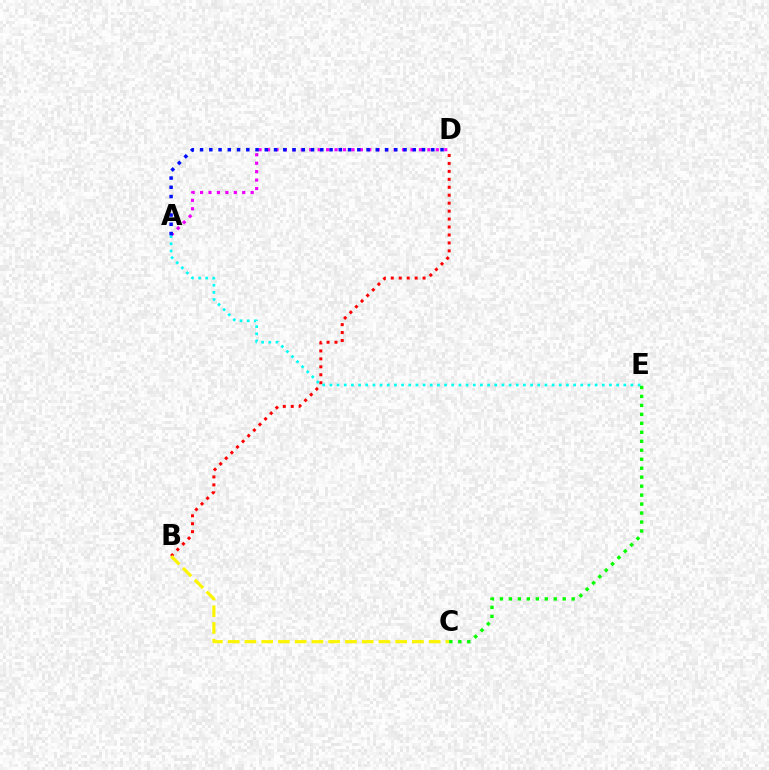{('B', 'D'): [{'color': '#ff0000', 'line_style': 'dotted', 'thickness': 2.16}], ('A', 'D'): [{'color': '#ee00ff', 'line_style': 'dotted', 'thickness': 2.29}, {'color': '#0010ff', 'line_style': 'dotted', 'thickness': 2.51}], ('A', 'E'): [{'color': '#00fff6', 'line_style': 'dotted', 'thickness': 1.95}], ('B', 'C'): [{'color': '#fcf500', 'line_style': 'dashed', 'thickness': 2.28}], ('C', 'E'): [{'color': '#08ff00', 'line_style': 'dotted', 'thickness': 2.44}]}